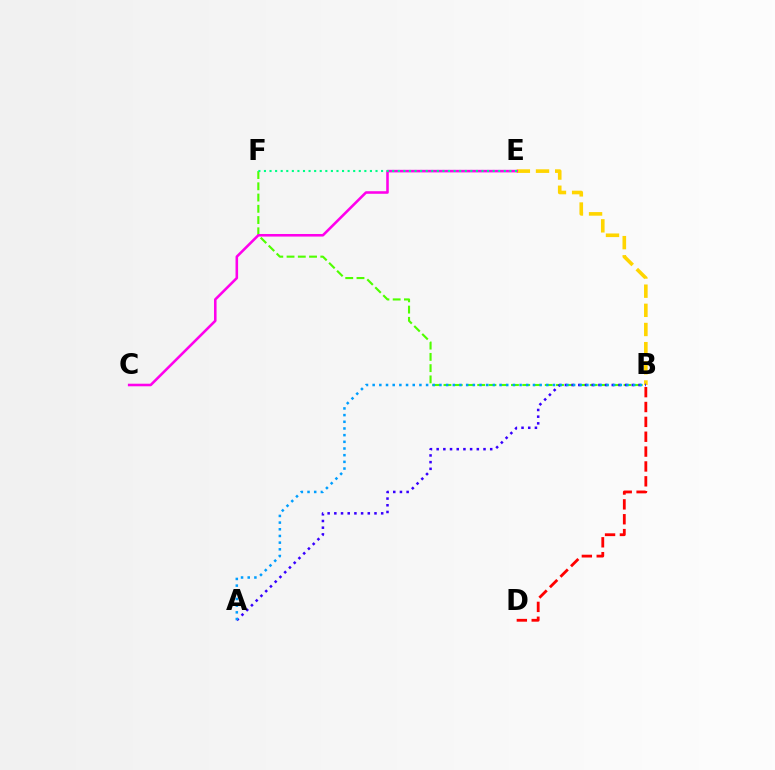{('B', 'F'): [{'color': '#4fff00', 'line_style': 'dashed', 'thickness': 1.53}], ('B', 'E'): [{'color': '#ffd500', 'line_style': 'dashed', 'thickness': 2.6}], ('A', 'B'): [{'color': '#3700ff', 'line_style': 'dotted', 'thickness': 1.82}, {'color': '#009eff', 'line_style': 'dotted', 'thickness': 1.81}], ('C', 'E'): [{'color': '#ff00ed', 'line_style': 'solid', 'thickness': 1.85}], ('E', 'F'): [{'color': '#00ff86', 'line_style': 'dotted', 'thickness': 1.52}], ('B', 'D'): [{'color': '#ff0000', 'line_style': 'dashed', 'thickness': 2.02}]}